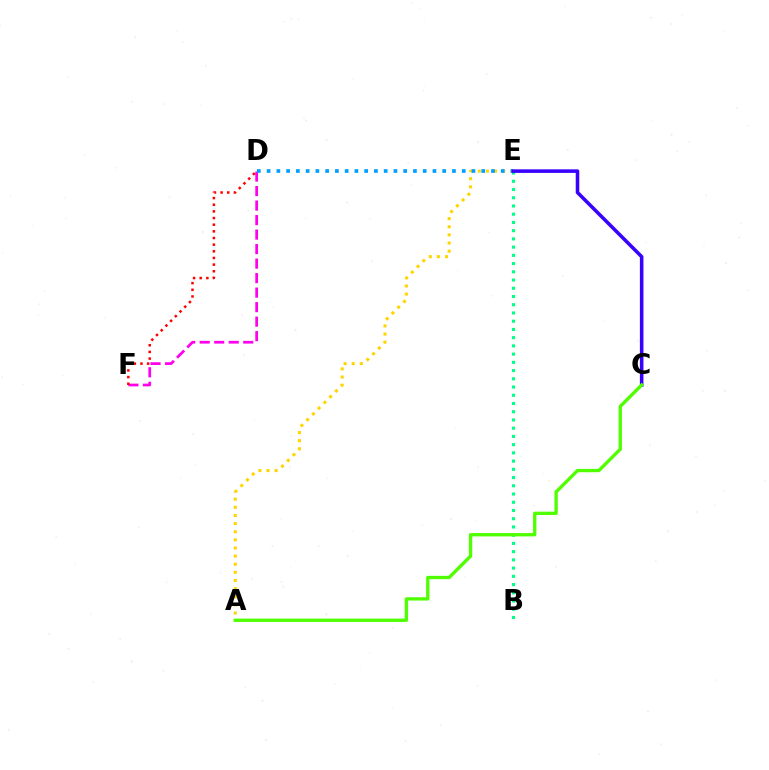{('D', 'F'): [{'color': '#ff00ed', 'line_style': 'dashed', 'thickness': 1.97}, {'color': '#ff0000', 'line_style': 'dotted', 'thickness': 1.81}], ('A', 'E'): [{'color': '#ffd500', 'line_style': 'dotted', 'thickness': 2.21}], ('B', 'E'): [{'color': '#00ff86', 'line_style': 'dotted', 'thickness': 2.24}], ('D', 'E'): [{'color': '#009eff', 'line_style': 'dotted', 'thickness': 2.65}], ('C', 'E'): [{'color': '#3700ff', 'line_style': 'solid', 'thickness': 2.56}], ('A', 'C'): [{'color': '#4fff00', 'line_style': 'solid', 'thickness': 2.4}]}